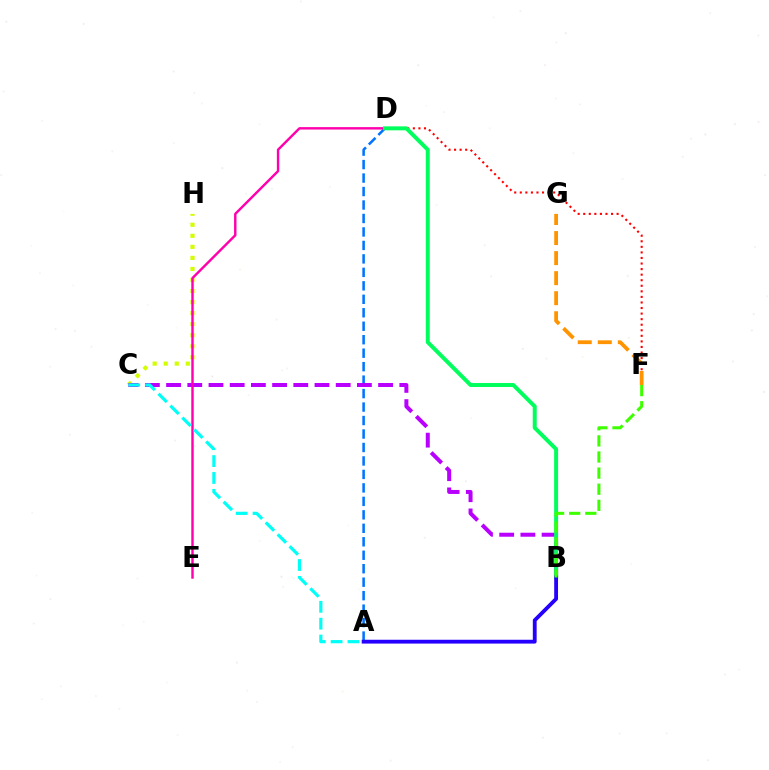{('C', 'H'): [{'color': '#d1ff00', 'line_style': 'dotted', 'thickness': 3.0}], ('A', 'D'): [{'color': '#0074ff', 'line_style': 'dashed', 'thickness': 1.83}], ('B', 'C'): [{'color': '#b900ff', 'line_style': 'dashed', 'thickness': 2.88}], ('D', 'E'): [{'color': '#ff00ac', 'line_style': 'solid', 'thickness': 1.74}], ('A', 'C'): [{'color': '#00fff6', 'line_style': 'dashed', 'thickness': 2.29}], ('D', 'F'): [{'color': '#ff0000', 'line_style': 'dotted', 'thickness': 1.51}], ('B', 'D'): [{'color': '#00ff5c', 'line_style': 'solid', 'thickness': 2.85}], ('A', 'B'): [{'color': '#2500ff', 'line_style': 'solid', 'thickness': 2.75}], ('F', 'G'): [{'color': '#ff9400', 'line_style': 'dashed', 'thickness': 2.72}], ('B', 'F'): [{'color': '#3dff00', 'line_style': 'dashed', 'thickness': 2.19}]}